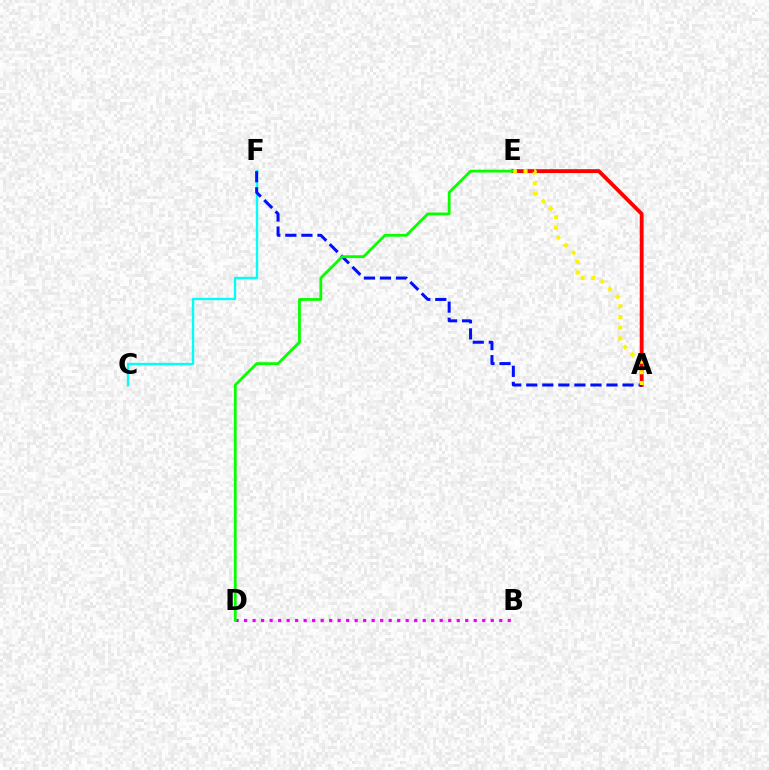{('C', 'F'): [{'color': '#00fff6', 'line_style': 'solid', 'thickness': 1.71}], ('B', 'D'): [{'color': '#ee00ff', 'line_style': 'dotted', 'thickness': 2.31}], ('A', 'E'): [{'color': '#ff0000', 'line_style': 'solid', 'thickness': 2.77}, {'color': '#fcf500', 'line_style': 'dotted', 'thickness': 2.9}], ('A', 'F'): [{'color': '#0010ff', 'line_style': 'dashed', 'thickness': 2.18}], ('D', 'E'): [{'color': '#08ff00', 'line_style': 'solid', 'thickness': 2.02}]}